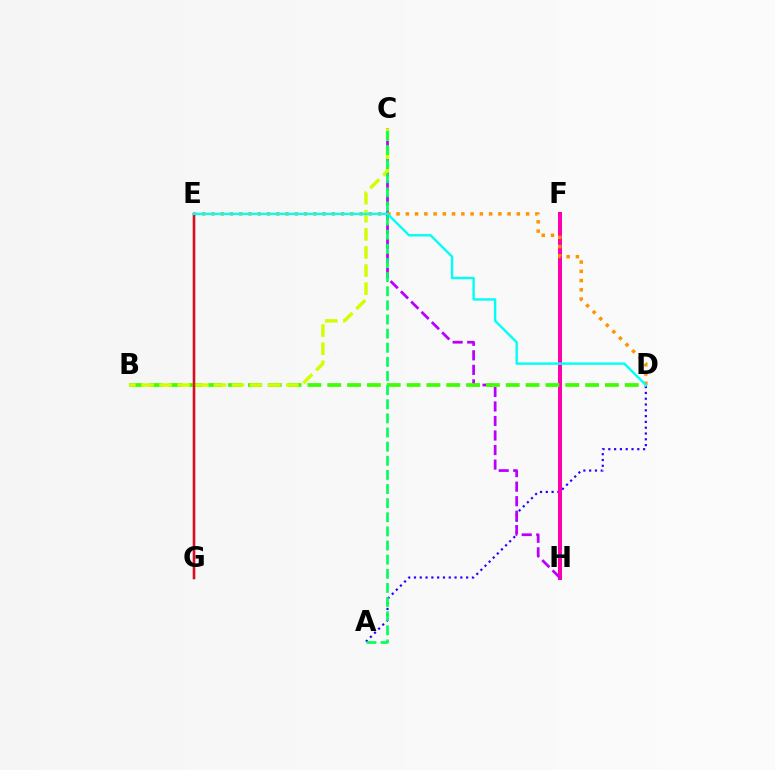{('A', 'D'): [{'color': '#2500ff', 'line_style': 'dotted', 'thickness': 1.57}], ('F', 'H'): [{'color': '#ff00ac', 'line_style': 'solid', 'thickness': 2.87}], ('E', 'G'): [{'color': '#0074ff', 'line_style': 'solid', 'thickness': 1.76}, {'color': '#ff0000', 'line_style': 'solid', 'thickness': 1.63}], ('C', 'H'): [{'color': '#b900ff', 'line_style': 'dashed', 'thickness': 1.97}], ('D', 'E'): [{'color': '#ff9400', 'line_style': 'dotted', 'thickness': 2.51}, {'color': '#00fff6', 'line_style': 'solid', 'thickness': 1.73}], ('B', 'D'): [{'color': '#3dff00', 'line_style': 'dashed', 'thickness': 2.69}], ('B', 'C'): [{'color': '#d1ff00', 'line_style': 'dashed', 'thickness': 2.46}], ('A', 'C'): [{'color': '#00ff5c', 'line_style': 'dashed', 'thickness': 1.92}]}